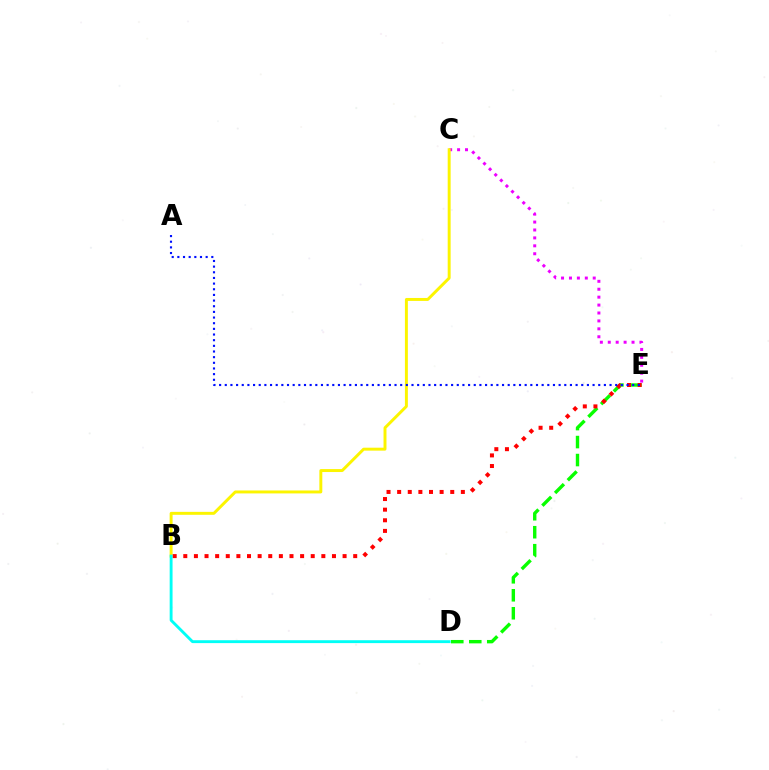{('C', 'E'): [{'color': '#ee00ff', 'line_style': 'dotted', 'thickness': 2.15}], ('D', 'E'): [{'color': '#08ff00', 'line_style': 'dashed', 'thickness': 2.44}], ('B', 'C'): [{'color': '#fcf500', 'line_style': 'solid', 'thickness': 2.12}], ('B', 'E'): [{'color': '#ff0000', 'line_style': 'dotted', 'thickness': 2.89}], ('A', 'E'): [{'color': '#0010ff', 'line_style': 'dotted', 'thickness': 1.54}], ('B', 'D'): [{'color': '#00fff6', 'line_style': 'solid', 'thickness': 2.07}]}